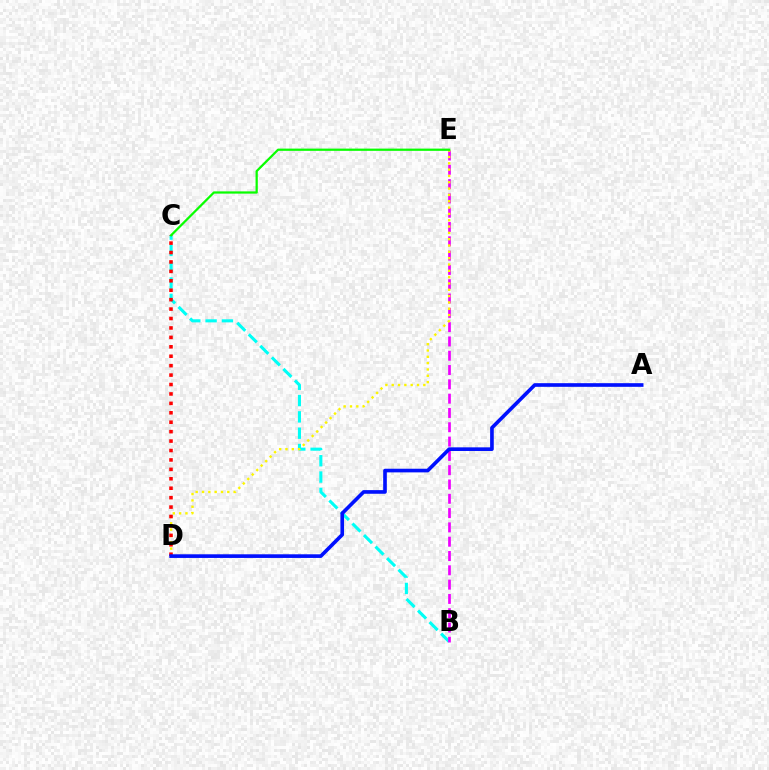{('B', 'C'): [{'color': '#00fff6', 'line_style': 'dashed', 'thickness': 2.22}], ('B', 'E'): [{'color': '#ee00ff', 'line_style': 'dashed', 'thickness': 1.94}], ('D', 'E'): [{'color': '#fcf500', 'line_style': 'dotted', 'thickness': 1.72}], ('C', 'D'): [{'color': '#ff0000', 'line_style': 'dotted', 'thickness': 2.56}], ('A', 'D'): [{'color': '#0010ff', 'line_style': 'solid', 'thickness': 2.62}], ('C', 'E'): [{'color': '#08ff00', 'line_style': 'solid', 'thickness': 1.61}]}